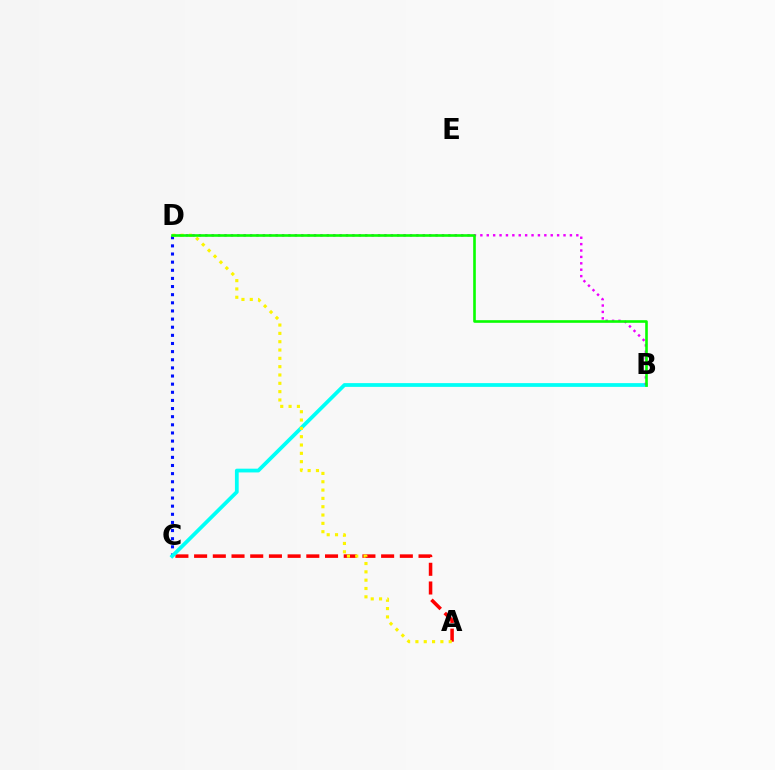{('C', 'D'): [{'color': '#0010ff', 'line_style': 'dotted', 'thickness': 2.21}], ('A', 'C'): [{'color': '#ff0000', 'line_style': 'dashed', 'thickness': 2.54}], ('B', 'C'): [{'color': '#00fff6', 'line_style': 'solid', 'thickness': 2.7}], ('B', 'D'): [{'color': '#ee00ff', 'line_style': 'dotted', 'thickness': 1.74}, {'color': '#08ff00', 'line_style': 'solid', 'thickness': 1.89}], ('A', 'D'): [{'color': '#fcf500', 'line_style': 'dotted', 'thickness': 2.26}]}